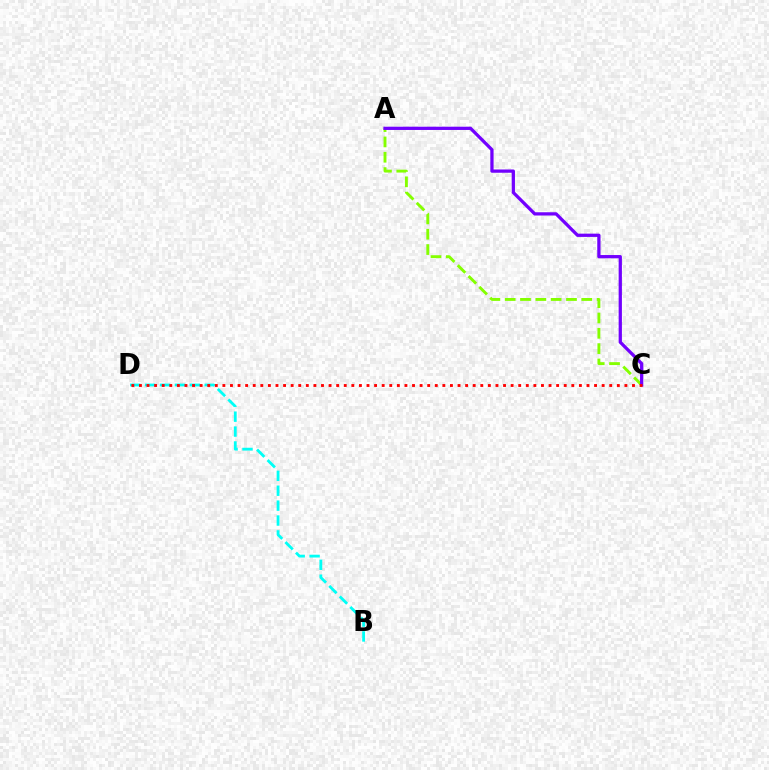{('A', 'C'): [{'color': '#84ff00', 'line_style': 'dashed', 'thickness': 2.08}, {'color': '#7200ff', 'line_style': 'solid', 'thickness': 2.35}], ('B', 'D'): [{'color': '#00fff6', 'line_style': 'dashed', 'thickness': 2.02}], ('C', 'D'): [{'color': '#ff0000', 'line_style': 'dotted', 'thickness': 2.06}]}